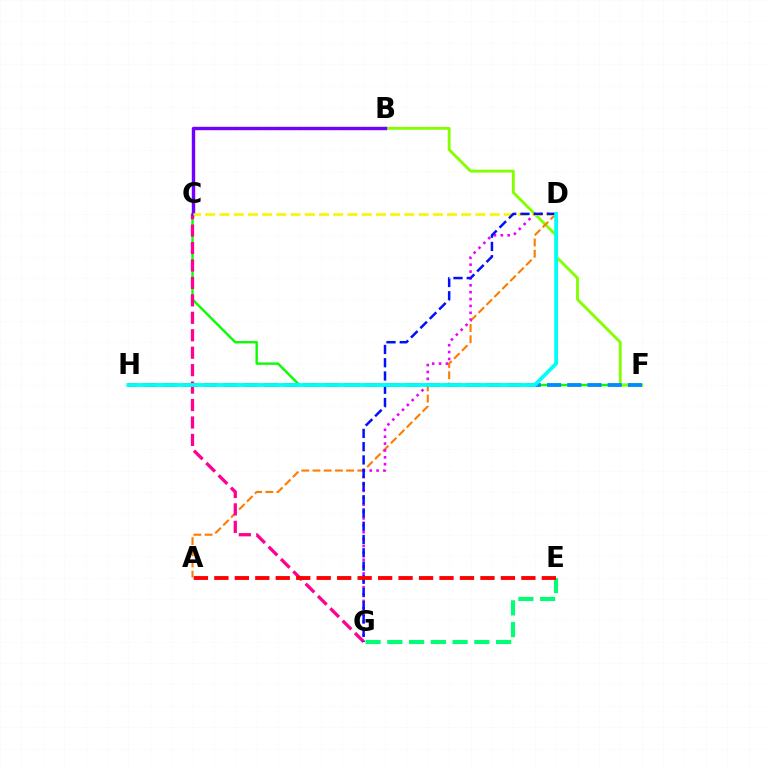{('C', 'F'): [{'color': '#08ff00', 'line_style': 'solid', 'thickness': 1.73}], ('B', 'F'): [{'color': '#84ff00', 'line_style': 'solid', 'thickness': 2.07}], ('A', 'D'): [{'color': '#ff7c00', 'line_style': 'dashed', 'thickness': 1.52}], ('E', 'G'): [{'color': '#00ff74', 'line_style': 'dashed', 'thickness': 2.96}], ('C', 'G'): [{'color': '#ff0094', 'line_style': 'dashed', 'thickness': 2.37}], ('B', 'C'): [{'color': '#7200ff', 'line_style': 'solid', 'thickness': 2.45}], ('D', 'G'): [{'color': '#ee00ff', 'line_style': 'dotted', 'thickness': 1.87}, {'color': '#0010ff', 'line_style': 'dashed', 'thickness': 1.8}], ('F', 'H'): [{'color': '#008cff', 'line_style': 'dashed', 'thickness': 2.75}], ('C', 'D'): [{'color': '#fcf500', 'line_style': 'dashed', 'thickness': 1.93}], ('D', 'H'): [{'color': '#00fff6', 'line_style': 'solid', 'thickness': 2.74}], ('A', 'E'): [{'color': '#ff0000', 'line_style': 'dashed', 'thickness': 2.78}]}